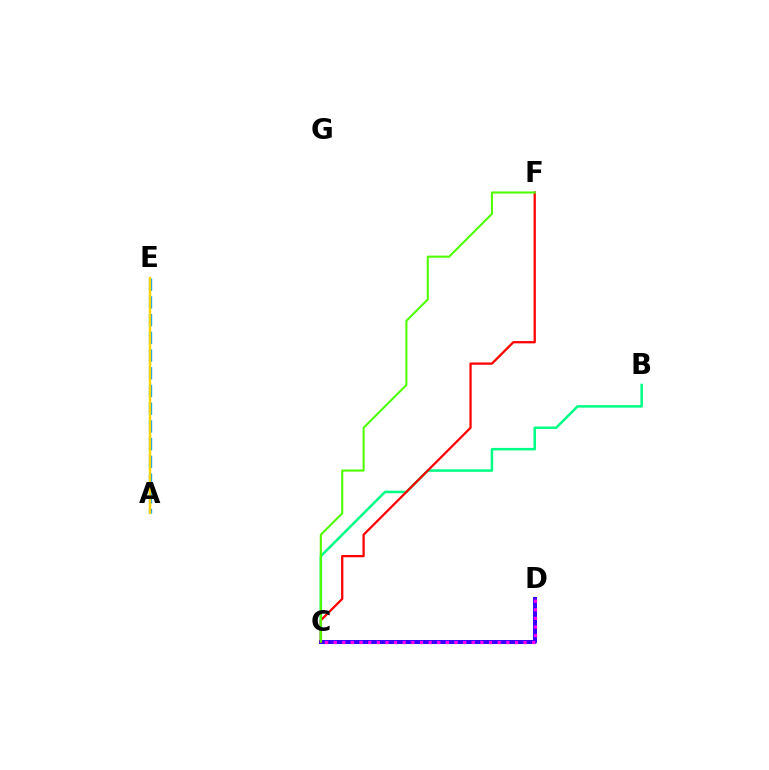{('B', 'C'): [{'color': '#00ff86', 'line_style': 'solid', 'thickness': 1.82}], ('C', 'D'): [{'color': '#3700ff', 'line_style': 'solid', 'thickness': 2.86}, {'color': '#ff00ed', 'line_style': 'dotted', 'thickness': 2.35}], ('A', 'E'): [{'color': '#009eff', 'line_style': 'dashed', 'thickness': 2.41}, {'color': '#ffd500', 'line_style': 'solid', 'thickness': 1.74}], ('C', 'F'): [{'color': '#ff0000', 'line_style': 'solid', 'thickness': 1.64}, {'color': '#4fff00', 'line_style': 'solid', 'thickness': 1.51}]}